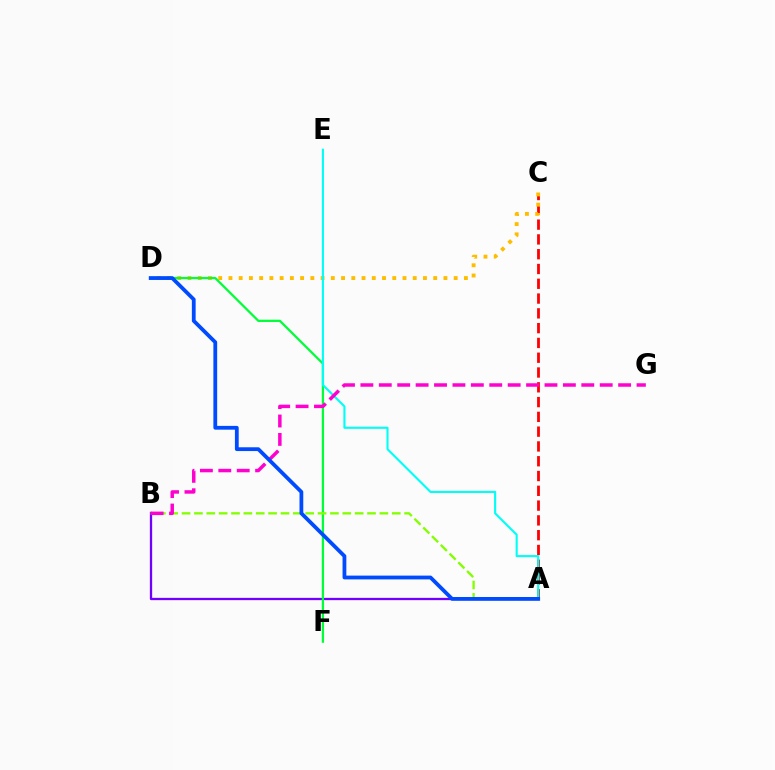{('A', 'C'): [{'color': '#ff0000', 'line_style': 'dashed', 'thickness': 2.01}], ('C', 'D'): [{'color': '#ffbd00', 'line_style': 'dotted', 'thickness': 2.78}], ('A', 'B'): [{'color': '#7200ff', 'line_style': 'solid', 'thickness': 1.65}, {'color': '#84ff00', 'line_style': 'dashed', 'thickness': 1.68}], ('D', 'F'): [{'color': '#00ff39', 'line_style': 'solid', 'thickness': 1.62}], ('A', 'E'): [{'color': '#00fff6', 'line_style': 'solid', 'thickness': 1.52}], ('B', 'G'): [{'color': '#ff00cf', 'line_style': 'dashed', 'thickness': 2.5}], ('A', 'D'): [{'color': '#004bff', 'line_style': 'solid', 'thickness': 2.73}]}